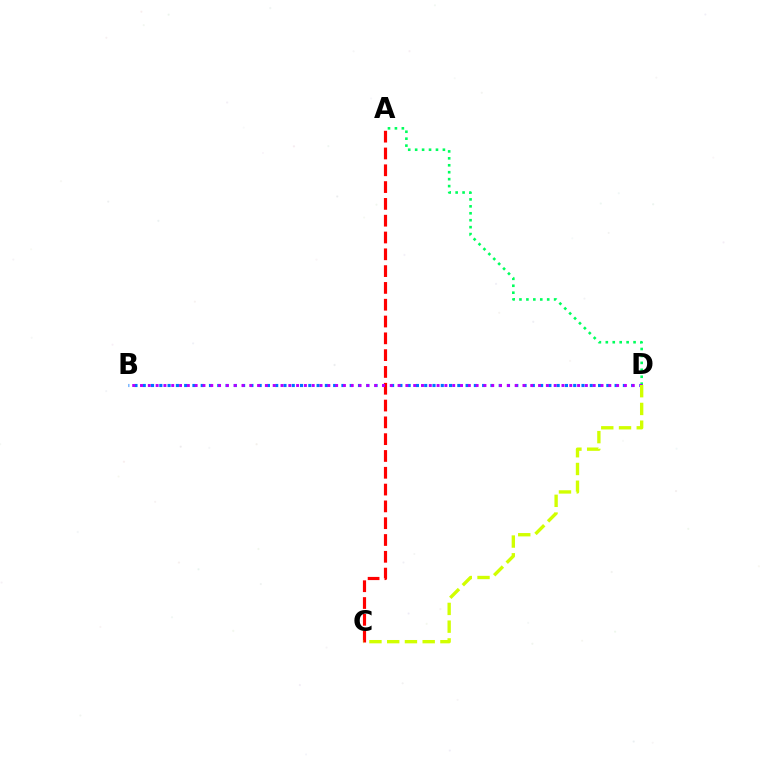{('B', 'D'): [{'color': '#0074ff', 'line_style': 'dotted', 'thickness': 2.25}, {'color': '#b900ff', 'line_style': 'dotted', 'thickness': 2.12}], ('A', 'C'): [{'color': '#ff0000', 'line_style': 'dashed', 'thickness': 2.28}], ('A', 'D'): [{'color': '#00ff5c', 'line_style': 'dotted', 'thickness': 1.89}], ('C', 'D'): [{'color': '#d1ff00', 'line_style': 'dashed', 'thickness': 2.41}]}